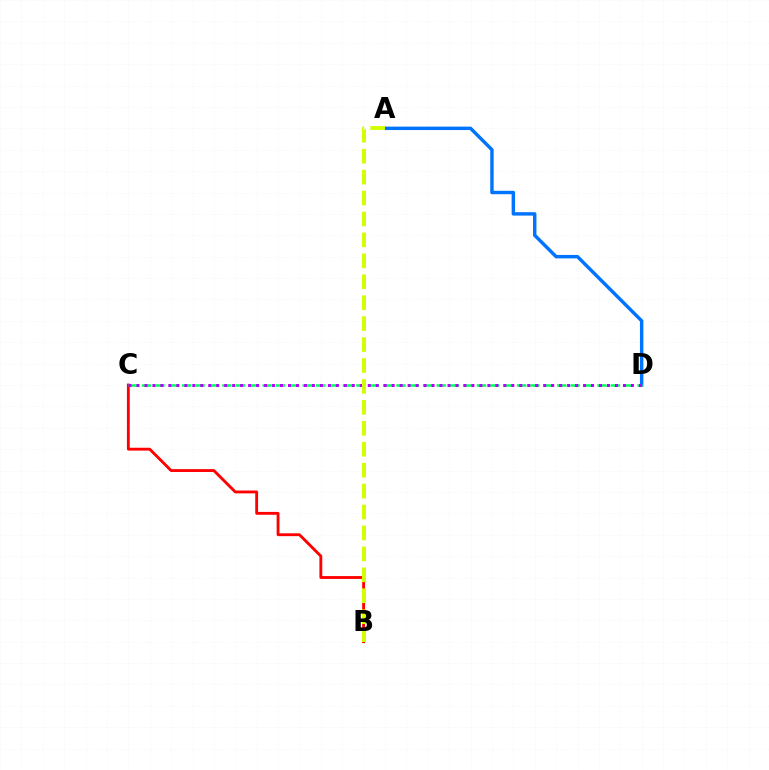{('B', 'C'): [{'color': '#ff0000', 'line_style': 'solid', 'thickness': 2.05}], ('A', 'D'): [{'color': '#0074ff', 'line_style': 'solid', 'thickness': 2.47}], ('C', 'D'): [{'color': '#00ff5c', 'line_style': 'dashed', 'thickness': 1.82}, {'color': '#b900ff', 'line_style': 'dotted', 'thickness': 2.17}], ('A', 'B'): [{'color': '#d1ff00', 'line_style': 'dashed', 'thickness': 2.84}]}